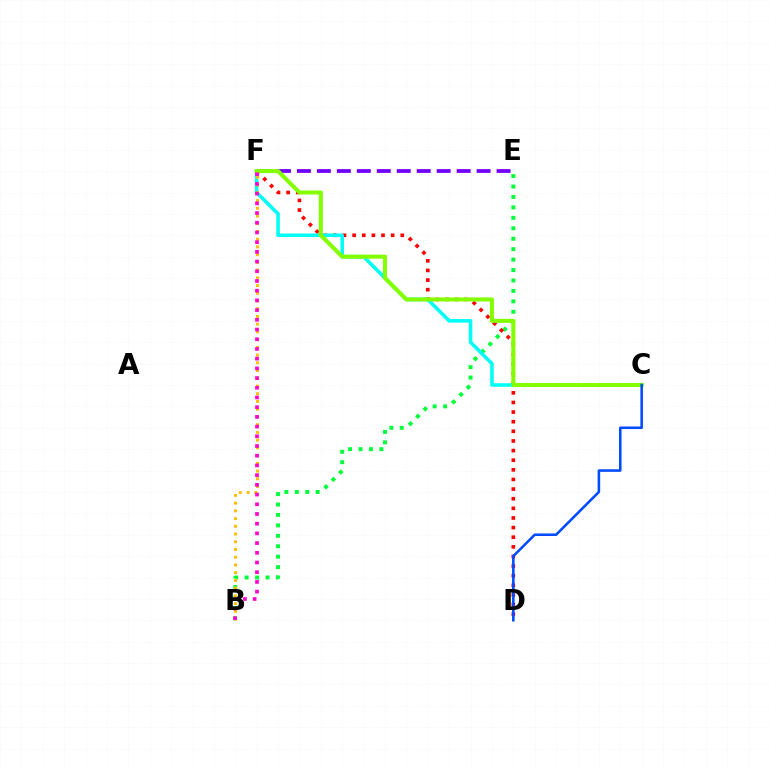{('B', 'E'): [{'color': '#00ff39', 'line_style': 'dotted', 'thickness': 2.84}], ('D', 'F'): [{'color': '#ff0000', 'line_style': 'dotted', 'thickness': 2.62}], ('C', 'F'): [{'color': '#00fff6', 'line_style': 'solid', 'thickness': 2.57}, {'color': '#84ff00', 'line_style': 'solid', 'thickness': 2.92}], ('B', 'F'): [{'color': '#ffbd00', 'line_style': 'dotted', 'thickness': 2.1}, {'color': '#ff00cf', 'line_style': 'dotted', 'thickness': 2.64}], ('E', 'F'): [{'color': '#7200ff', 'line_style': 'dashed', 'thickness': 2.71}], ('C', 'D'): [{'color': '#004bff', 'line_style': 'solid', 'thickness': 1.84}]}